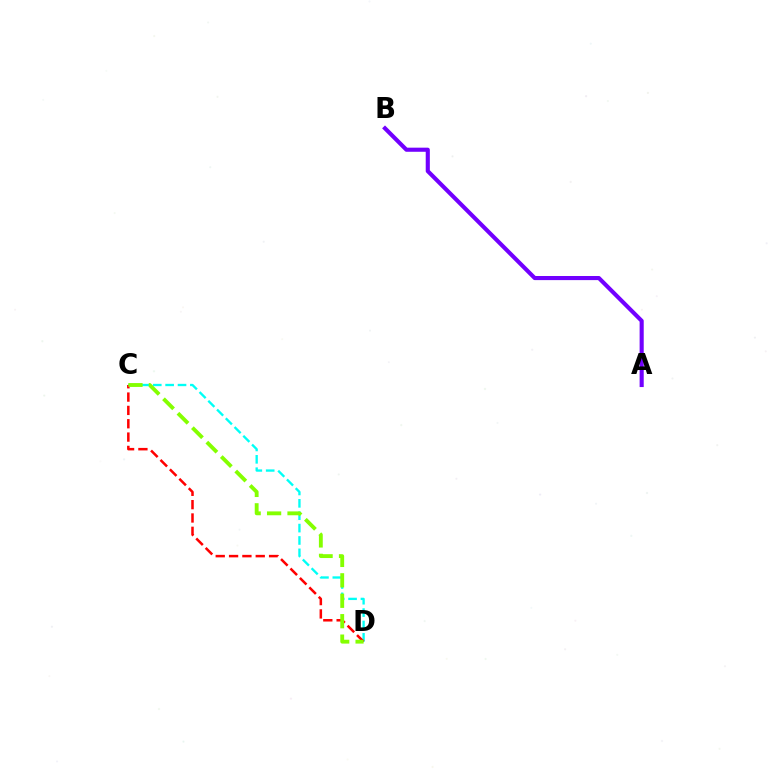{('C', 'D'): [{'color': '#00fff6', 'line_style': 'dashed', 'thickness': 1.68}, {'color': '#ff0000', 'line_style': 'dashed', 'thickness': 1.81}, {'color': '#84ff00', 'line_style': 'dashed', 'thickness': 2.78}], ('A', 'B'): [{'color': '#7200ff', 'line_style': 'solid', 'thickness': 2.96}]}